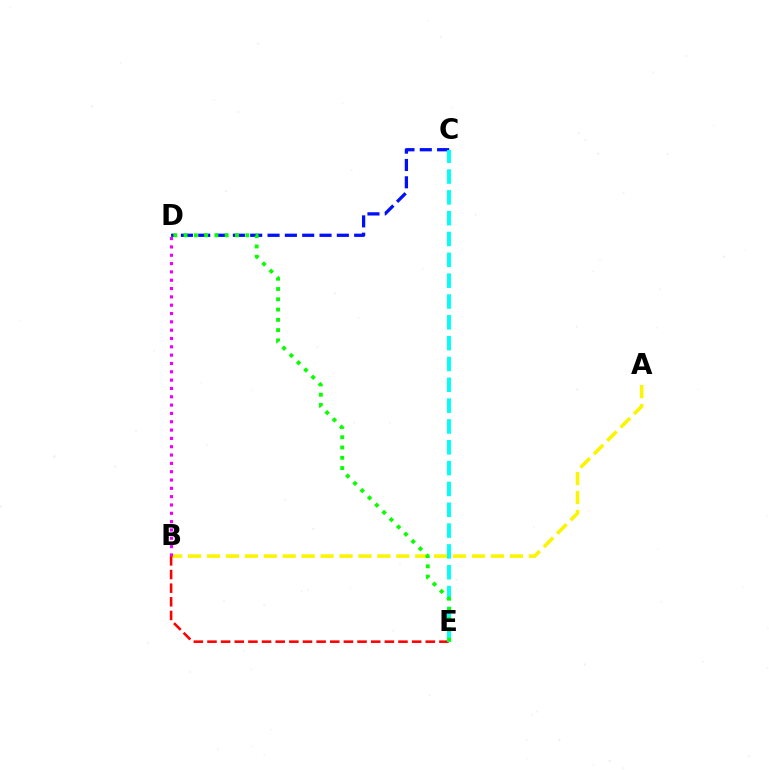{('A', 'B'): [{'color': '#fcf500', 'line_style': 'dashed', 'thickness': 2.57}], ('B', 'E'): [{'color': '#ff0000', 'line_style': 'dashed', 'thickness': 1.85}], ('C', 'D'): [{'color': '#0010ff', 'line_style': 'dashed', 'thickness': 2.35}], ('C', 'E'): [{'color': '#00fff6', 'line_style': 'dashed', 'thickness': 2.83}], ('D', 'E'): [{'color': '#08ff00', 'line_style': 'dotted', 'thickness': 2.79}], ('B', 'D'): [{'color': '#ee00ff', 'line_style': 'dotted', 'thickness': 2.26}]}